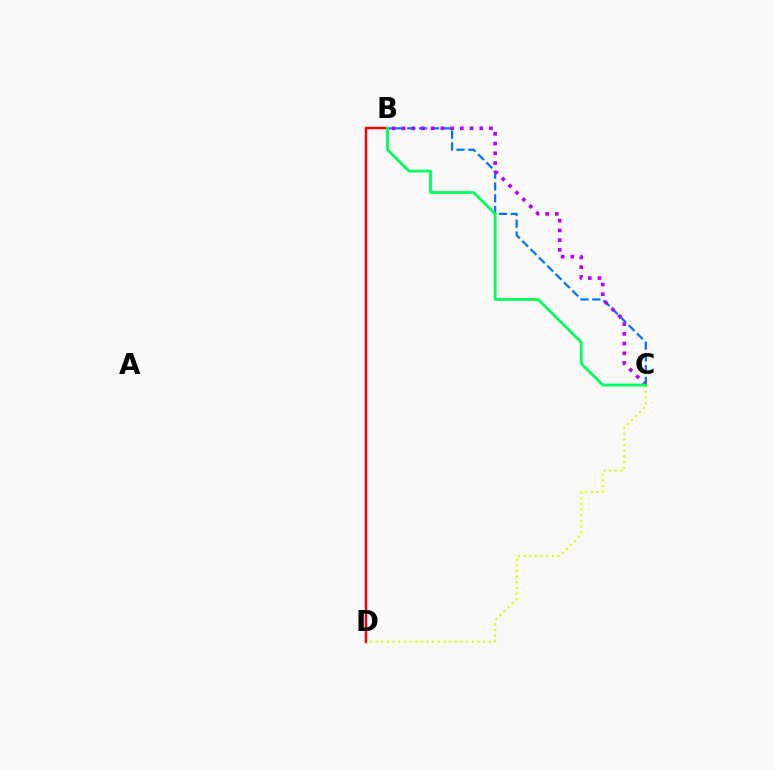{('C', 'D'): [{'color': '#d1ff00', 'line_style': 'dotted', 'thickness': 1.54}], ('B', 'C'): [{'color': '#0074ff', 'line_style': 'dashed', 'thickness': 1.6}, {'color': '#b900ff', 'line_style': 'dotted', 'thickness': 2.64}, {'color': '#00ff5c', 'line_style': 'solid', 'thickness': 2.02}], ('B', 'D'): [{'color': '#ff0000', 'line_style': 'solid', 'thickness': 1.76}]}